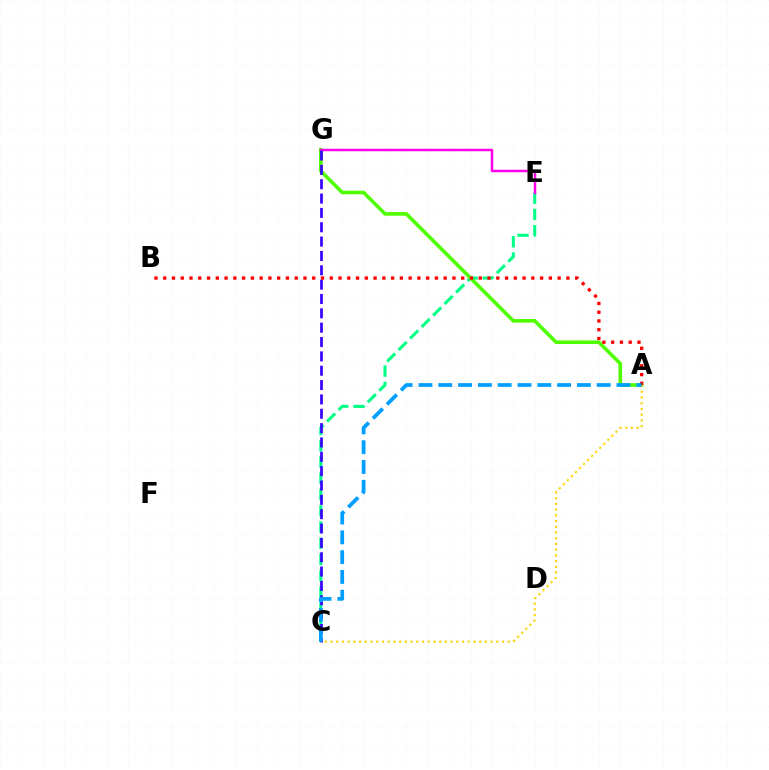{('C', 'E'): [{'color': '#00ff86', 'line_style': 'dashed', 'thickness': 2.21}], ('A', 'G'): [{'color': '#4fff00', 'line_style': 'solid', 'thickness': 2.59}], ('E', 'G'): [{'color': '#ff00ed', 'line_style': 'solid', 'thickness': 1.79}], ('C', 'G'): [{'color': '#3700ff', 'line_style': 'dashed', 'thickness': 1.95}], ('A', 'B'): [{'color': '#ff0000', 'line_style': 'dotted', 'thickness': 2.38}], ('A', 'C'): [{'color': '#ffd500', 'line_style': 'dotted', 'thickness': 1.55}, {'color': '#009eff', 'line_style': 'dashed', 'thickness': 2.69}]}